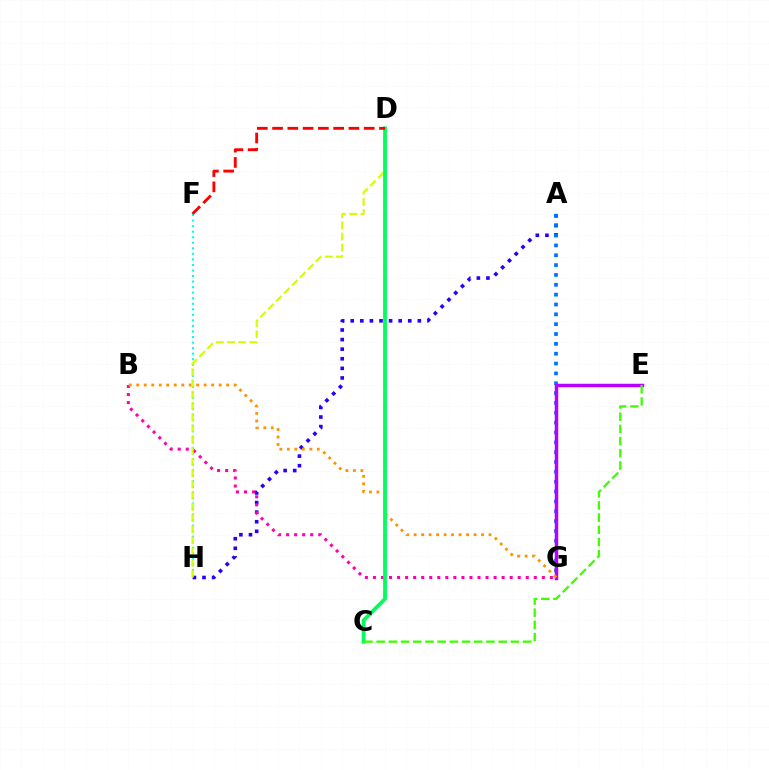{('A', 'H'): [{'color': '#2500ff', 'line_style': 'dotted', 'thickness': 2.61}], ('A', 'G'): [{'color': '#0074ff', 'line_style': 'dotted', 'thickness': 2.68}], ('B', 'G'): [{'color': '#ff00ac', 'line_style': 'dotted', 'thickness': 2.19}, {'color': '#ff9400', 'line_style': 'dotted', 'thickness': 2.04}], ('F', 'H'): [{'color': '#00fff6', 'line_style': 'dotted', 'thickness': 1.51}], ('E', 'G'): [{'color': '#b900ff', 'line_style': 'solid', 'thickness': 2.5}], ('D', 'H'): [{'color': '#d1ff00', 'line_style': 'dashed', 'thickness': 1.52}], ('C', 'D'): [{'color': '#00ff5c', 'line_style': 'solid', 'thickness': 2.74}], ('C', 'E'): [{'color': '#3dff00', 'line_style': 'dashed', 'thickness': 1.66}], ('D', 'F'): [{'color': '#ff0000', 'line_style': 'dashed', 'thickness': 2.07}]}